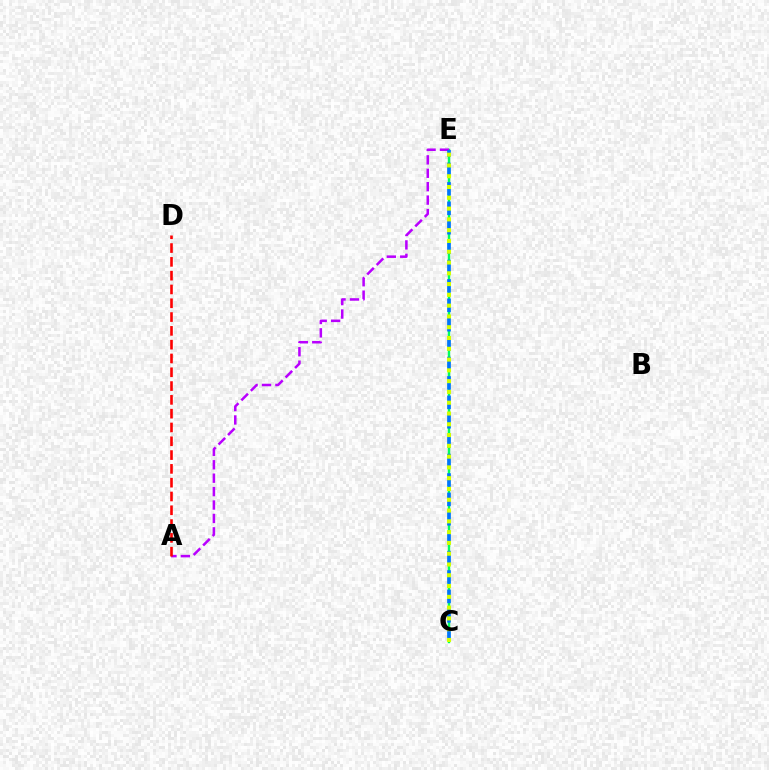{('C', 'E'): [{'color': '#00ff5c', 'line_style': 'solid', 'thickness': 1.75}, {'color': '#0074ff', 'line_style': 'dashed', 'thickness': 2.64}, {'color': '#d1ff00', 'line_style': 'dotted', 'thickness': 2.93}], ('A', 'E'): [{'color': '#b900ff', 'line_style': 'dashed', 'thickness': 1.82}], ('A', 'D'): [{'color': '#ff0000', 'line_style': 'dashed', 'thickness': 1.87}]}